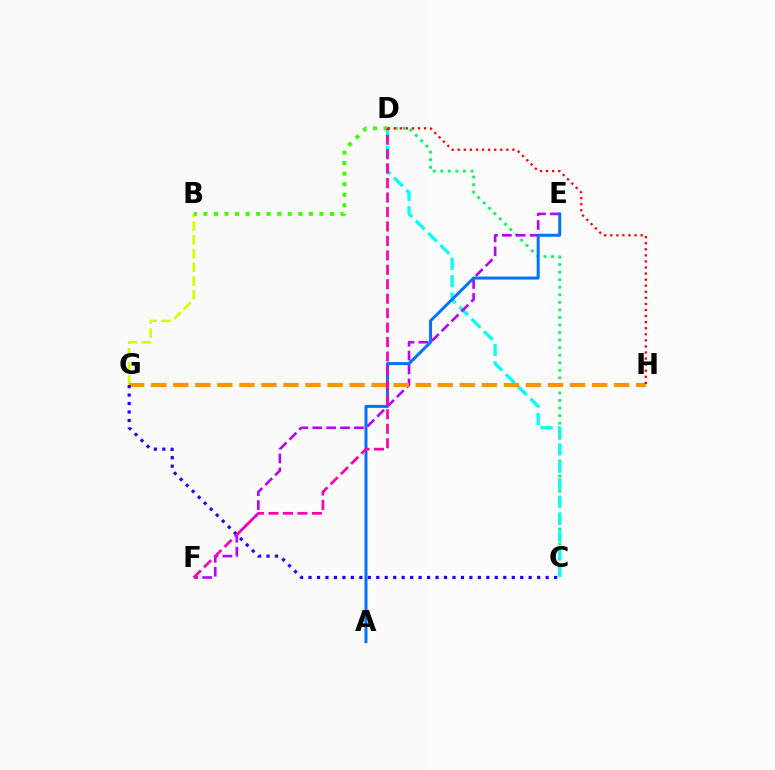{('C', 'D'): [{'color': '#00ff5c', 'line_style': 'dotted', 'thickness': 2.05}, {'color': '#00fff6', 'line_style': 'dashed', 'thickness': 2.36}], ('E', 'F'): [{'color': '#b900ff', 'line_style': 'dashed', 'thickness': 1.89}], ('B', 'G'): [{'color': '#d1ff00', 'line_style': 'dashed', 'thickness': 1.87}], ('G', 'H'): [{'color': '#ff9400', 'line_style': 'dashed', 'thickness': 2.99}], ('C', 'G'): [{'color': '#2500ff', 'line_style': 'dotted', 'thickness': 2.3}], ('A', 'E'): [{'color': '#0074ff', 'line_style': 'solid', 'thickness': 2.16}], ('B', 'D'): [{'color': '#3dff00', 'line_style': 'dotted', 'thickness': 2.86}], ('D', 'F'): [{'color': '#ff00ac', 'line_style': 'dashed', 'thickness': 1.96}], ('D', 'H'): [{'color': '#ff0000', 'line_style': 'dotted', 'thickness': 1.65}]}